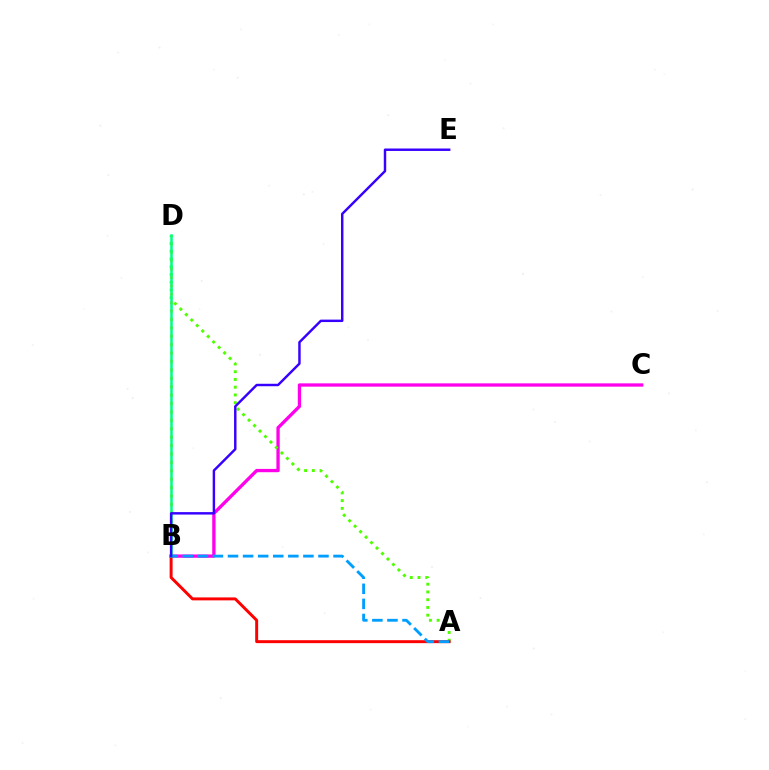{('B', 'C'): [{'color': '#ff00ed', 'line_style': 'solid', 'thickness': 2.38}], ('B', 'D'): [{'color': '#ffd500', 'line_style': 'dotted', 'thickness': 2.28}, {'color': '#00ff86', 'line_style': 'solid', 'thickness': 1.84}], ('A', 'D'): [{'color': '#4fff00', 'line_style': 'dotted', 'thickness': 2.1}], ('A', 'B'): [{'color': '#ff0000', 'line_style': 'solid', 'thickness': 2.13}, {'color': '#009eff', 'line_style': 'dashed', 'thickness': 2.05}], ('B', 'E'): [{'color': '#3700ff', 'line_style': 'solid', 'thickness': 1.76}]}